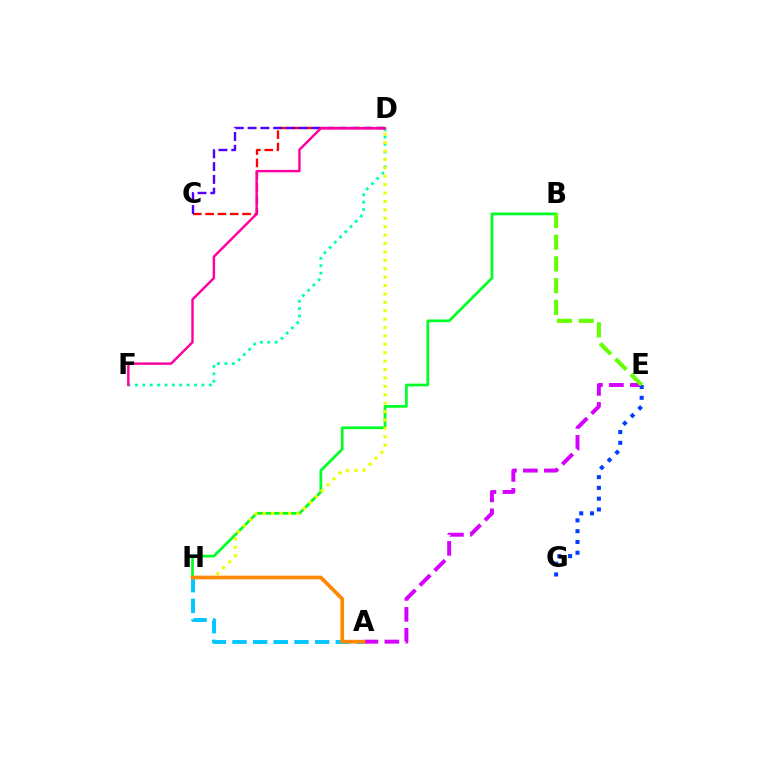{('A', 'E'): [{'color': '#d600ff', 'line_style': 'dashed', 'thickness': 2.84}], ('D', 'F'): [{'color': '#00ffaf', 'line_style': 'dotted', 'thickness': 2.01}, {'color': '#ff00a0', 'line_style': 'solid', 'thickness': 1.75}], ('C', 'D'): [{'color': '#ff0000', 'line_style': 'dashed', 'thickness': 1.67}, {'color': '#4f00ff', 'line_style': 'dashed', 'thickness': 1.74}], ('A', 'H'): [{'color': '#00c7ff', 'line_style': 'dashed', 'thickness': 2.81}, {'color': '#ff8800', 'line_style': 'solid', 'thickness': 2.65}], ('B', 'H'): [{'color': '#00ff27', 'line_style': 'solid', 'thickness': 1.97}], ('E', 'G'): [{'color': '#003fff', 'line_style': 'dotted', 'thickness': 2.93}], ('D', 'H'): [{'color': '#eeff00', 'line_style': 'dotted', 'thickness': 2.28}], ('B', 'E'): [{'color': '#66ff00', 'line_style': 'dashed', 'thickness': 2.95}]}